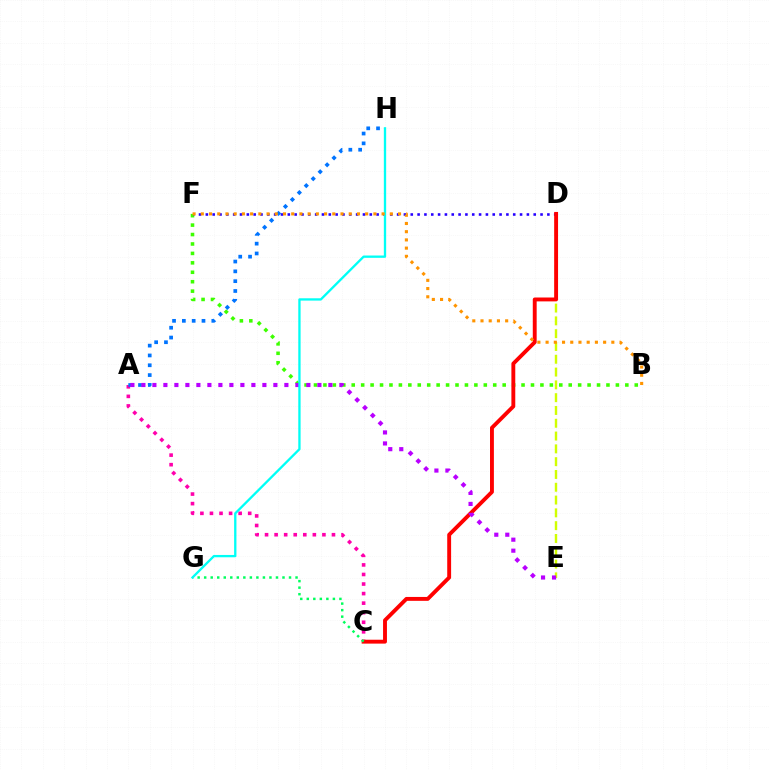{('B', 'F'): [{'color': '#3dff00', 'line_style': 'dotted', 'thickness': 2.56}, {'color': '#ff9400', 'line_style': 'dotted', 'thickness': 2.23}], ('D', 'E'): [{'color': '#d1ff00', 'line_style': 'dashed', 'thickness': 1.74}], ('D', 'F'): [{'color': '#2500ff', 'line_style': 'dotted', 'thickness': 1.86}], ('A', 'C'): [{'color': '#ff00ac', 'line_style': 'dotted', 'thickness': 2.6}], ('C', 'D'): [{'color': '#ff0000', 'line_style': 'solid', 'thickness': 2.8}], ('A', 'H'): [{'color': '#0074ff', 'line_style': 'dotted', 'thickness': 2.67}], ('C', 'G'): [{'color': '#00ff5c', 'line_style': 'dotted', 'thickness': 1.77}], ('A', 'E'): [{'color': '#b900ff', 'line_style': 'dotted', 'thickness': 2.99}], ('G', 'H'): [{'color': '#00fff6', 'line_style': 'solid', 'thickness': 1.67}]}